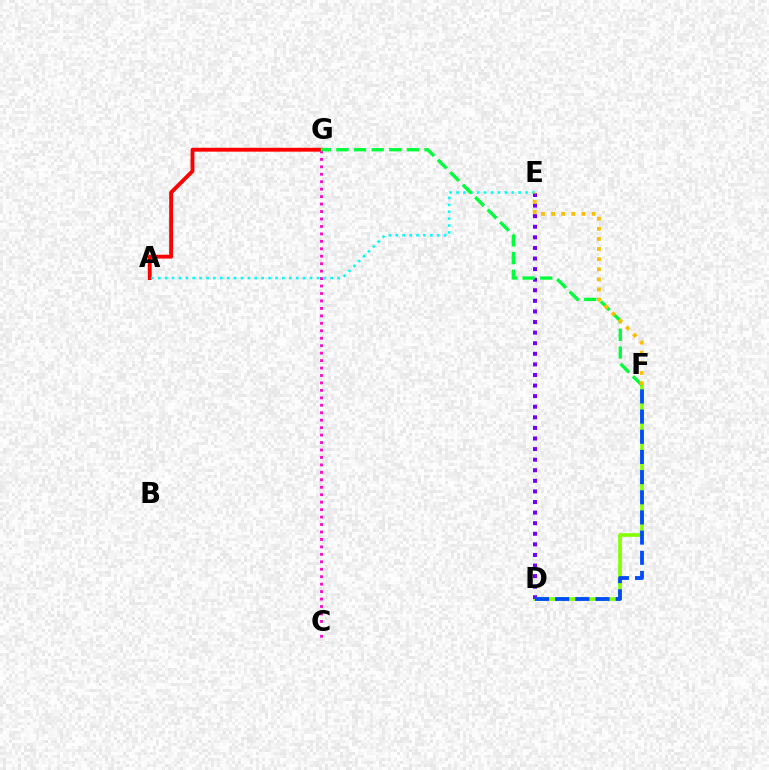{('D', 'F'): [{'color': '#84ff00', 'line_style': 'solid', 'thickness': 2.62}, {'color': '#004bff', 'line_style': 'dashed', 'thickness': 2.74}], ('A', 'G'): [{'color': '#ff0000', 'line_style': 'solid', 'thickness': 2.78}], ('A', 'E'): [{'color': '#00fff6', 'line_style': 'dotted', 'thickness': 1.87}], ('D', 'E'): [{'color': '#7200ff', 'line_style': 'dotted', 'thickness': 2.88}], ('C', 'G'): [{'color': '#ff00cf', 'line_style': 'dotted', 'thickness': 2.02}], ('F', 'G'): [{'color': '#00ff39', 'line_style': 'dashed', 'thickness': 2.39}], ('E', 'F'): [{'color': '#ffbd00', 'line_style': 'dotted', 'thickness': 2.75}]}